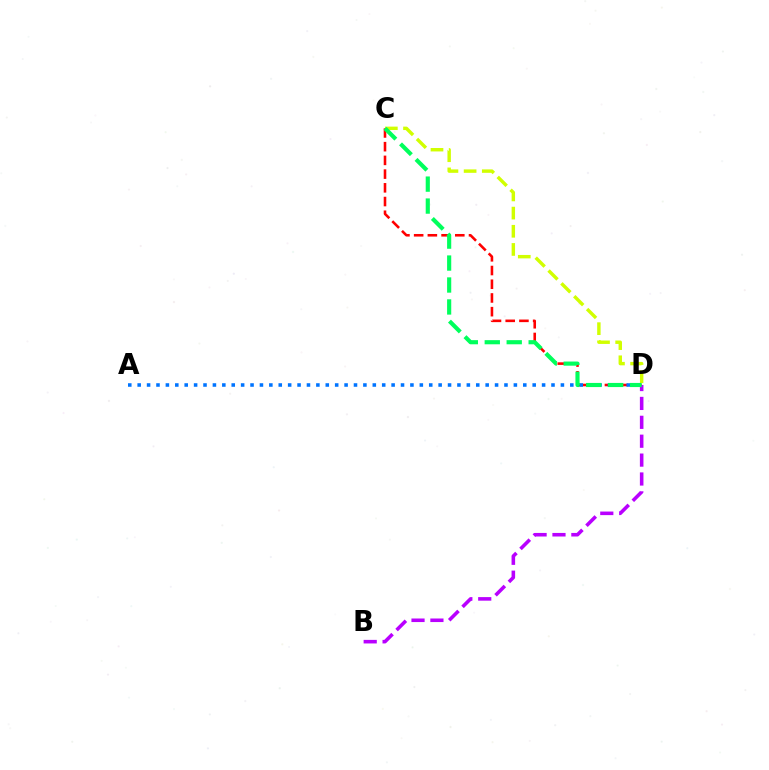{('C', 'D'): [{'color': '#ff0000', 'line_style': 'dashed', 'thickness': 1.86}, {'color': '#d1ff00', 'line_style': 'dashed', 'thickness': 2.47}, {'color': '#00ff5c', 'line_style': 'dashed', 'thickness': 2.98}], ('A', 'D'): [{'color': '#0074ff', 'line_style': 'dotted', 'thickness': 2.56}], ('B', 'D'): [{'color': '#b900ff', 'line_style': 'dashed', 'thickness': 2.57}]}